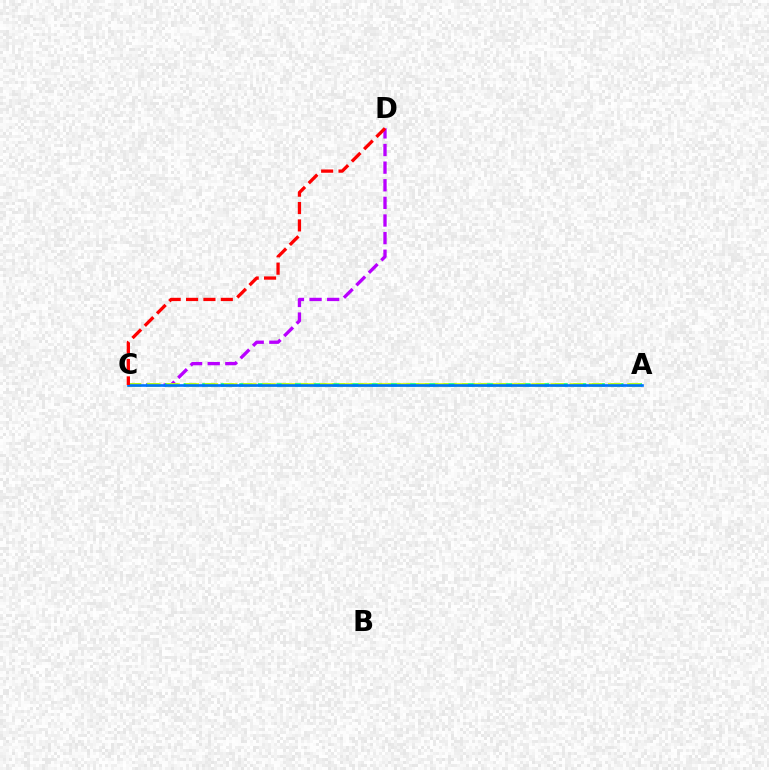{('C', 'D'): [{'color': '#b900ff', 'line_style': 'dashed', 'thickness': 2.39}, {'color': '#ff0000', 'line_style': 'dashed', 'thickness': 2.36}], ('A', 'C'): [{'color': '#00ff5c', 'line_style': 'dashed', 'thickness': 2.52}, {'color': '#d1ff00', 'line_style': 'dashed', 'thickness': 2.61}, {'color': '#0074ff', 'line_style': 'solid', 'thickness': 1.91}]}